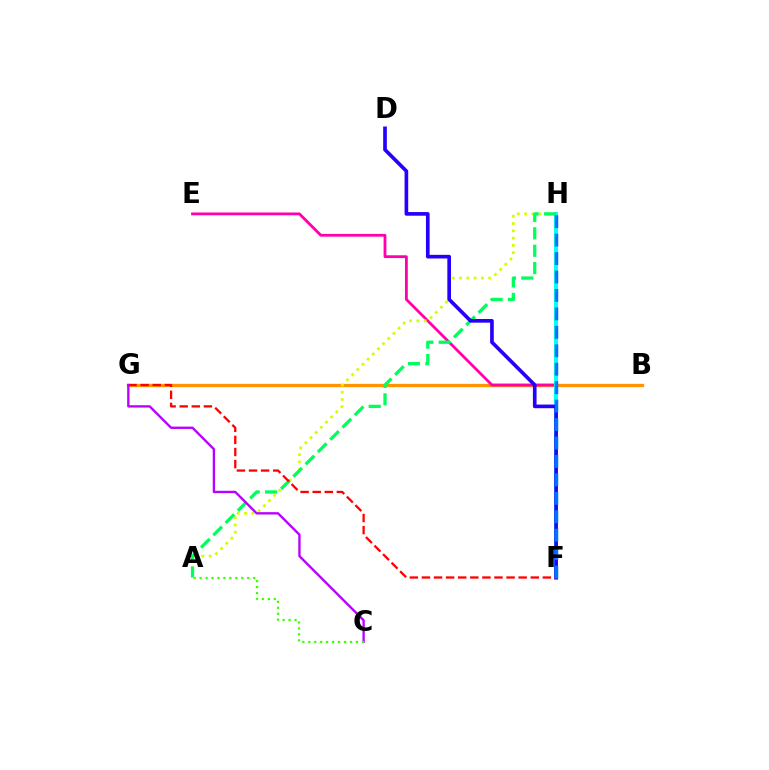{('B', 'G'): [{'color': '#ff9400', 'line_style': 'solid', 'thickness': 2.37}], ('E', 'F'): [{'color': '#ff00ac', 'line_style': 'solid', 'thickness': 2.02}], ('A', 'H'): [{'color': '#d1ff00', 'line_style': 'dotted', 'thickness': 1.98}, {'color': '#00ff5c', 'line_style': 'dashed', 'thickness': 2.36}], ('F', 'H'): [{'color': '#00fff6', 'line_style': 'solid', 'thickness': 2.86}, {'color': '#0074ff', 'line_style': 'dashed', 'thickness': 2.51}], ('D', 'F'): [{'color': '#2500ff', 'line_style': 'solid', 'thickness': 2.63}], ('F', 'G'): [{'color': '#ff0000', 'line_style': 'dashed', 'thickness': 1.64}], ('C', 'G'): [{'color': '#b900ff', 'line_style': 'solid', 'thickness': 1.69}], ('A', 'C'): [{'color': '#3dff00', 'line_style': 'dotted', 'thickness': 1.62}]}